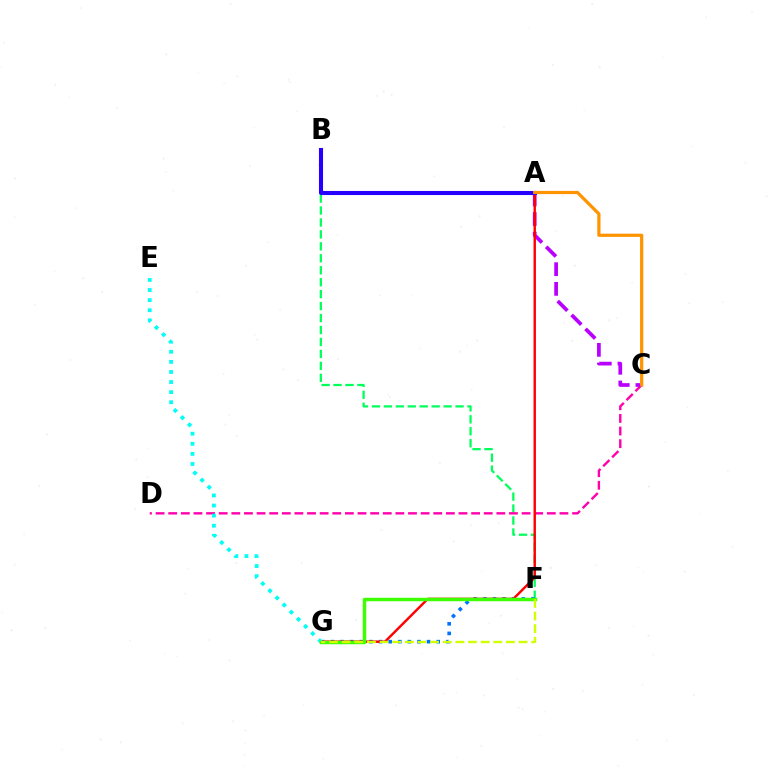{('B', 'F'): [{'color': '#00ff5c', 'line_style': 'dashed', 'thickness': 1.62}], ('F', 'G'): [{'color': '#0074ff', 'line_style': 'dotted', 'thickness': 2.61}, {'color': '#3dff00', 'line_style': 'solid', 'thickness': 2.49}, {'color': '#d1ff00', 'line_style': 'dashed', 'thickness': 1.72}], ('C', 'D'): [{'color': '#ff00ac', 'line_style': 'dashed', 'thickness': 1.71}], ('A', 'C'): [{'color': '#b900ff', 'line_style': 'dashed', 'thickness': 2.67}, {'color': '#ff9400', 'line_style': 'solid', 'thickness': 2.31}], ('A', 'G'): [{'color': '#ff0000', 'line_style': 'solid', 'thickness': 1.75}], ('A', 'B'): [{'color': '#2500ff', 'line_style': 'solid', 'thickness': 2.94}], ('E', 'G'): [{'color': '#00fff6', 'line_style': 'dotted', 'thickness': 2.74}]}